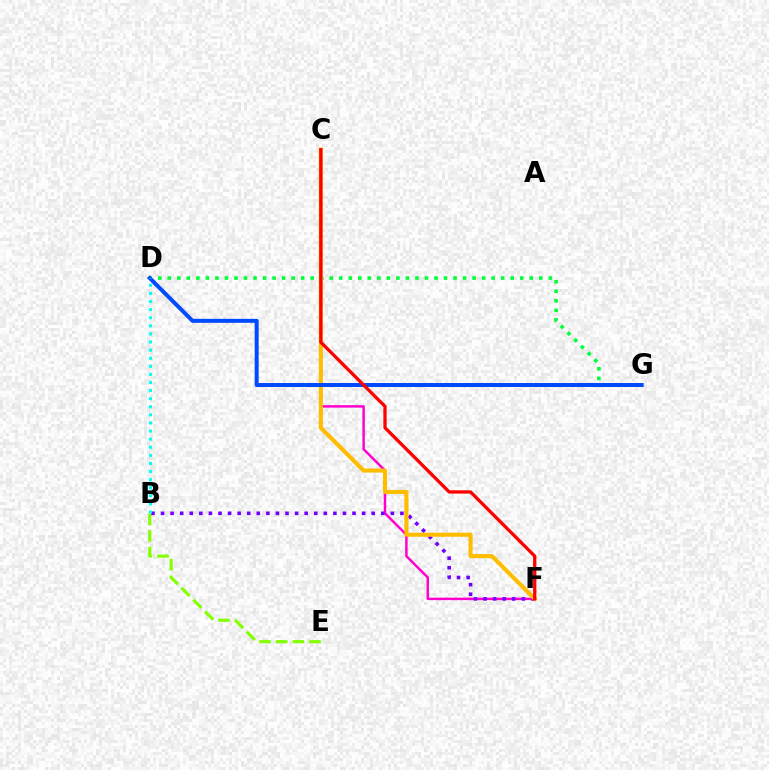{('B', 'E'): [{'color': '#84ff00', 'line_style': 'dashed', 'thickness': 2.26}], ('C', 'F'): [{'color': '#ff00cf', 'line_style': 'solid', 'thickness': 1.78}, {'color': '#ffbd00', 'line_style': 'solid', 'thickness': 2.95}, {'color': '#ff0000', 'line_style': 'solid', 'thickness': 2.37}], ('B', 'F'): [{'color': '#7200ff', 'line_style': 'dotted', 'thickness': 2.6}], ('D', 'G'): [{'color': '#00ff39', 'line_style': 'dotted', 'thickness': 2.59}, {'color': '#004bff', 'line_style': 'solid', 'thickness': 2.87}], ('B', 'D'): [{'color': '#00fff6', 'line_style': 'dotted', 'thickness': 2.2}]}